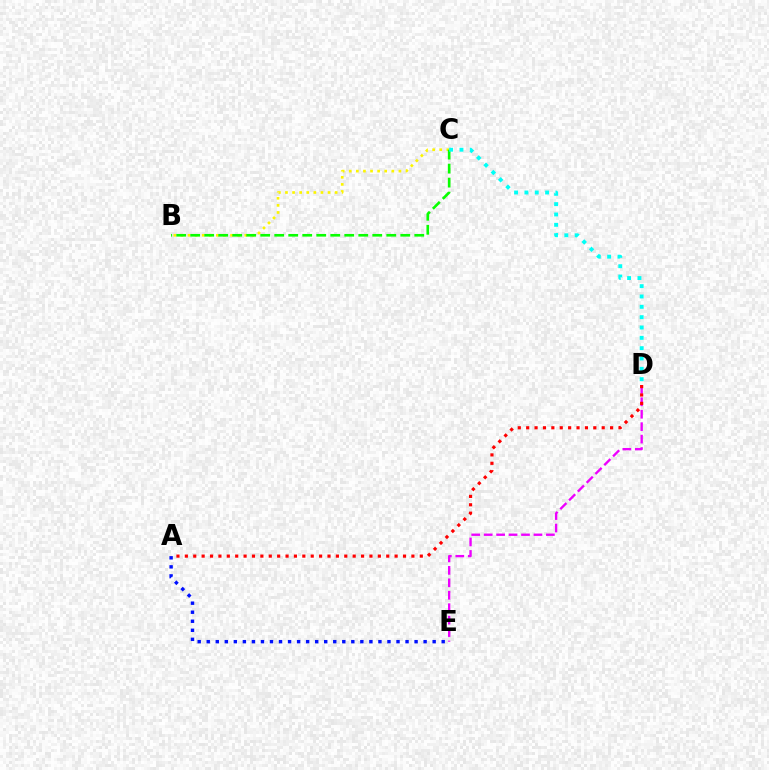{('B', 'C'): [{'color': '#fcf500', 'line_style': 'dotted', 'thickness': 1.93}, {'color': '#08ff00', 'line_style': 'dashed', 'thickness': 1.9}], ('A', 'E'): [{'color': '#0010ff', 'line_style': 'dotted', 'thickness': 2.46}], ('D', 'E'): [{'color': '#ee00ff', 'line_style': 'dashed', 'thickness': 1.69}], ('A', 'D'): [{'color': '#ff0000', 'line_style': 'dotted', 'thickness': 2.28}], ('C', 'D'): [{'color': '#00fff6', 'line_style': 'dotted', 'thickness': 2.81}]}